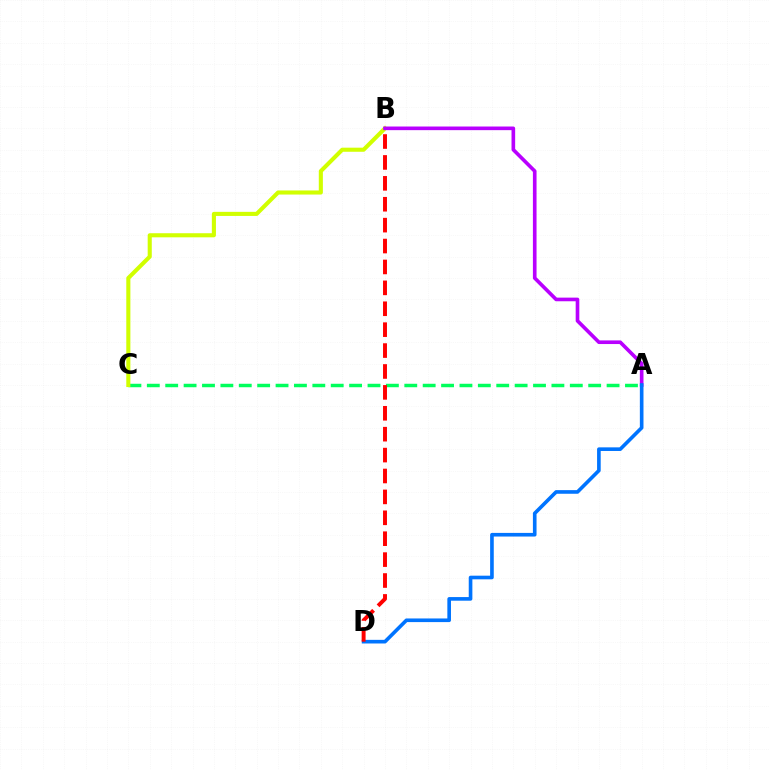{('A', 'C'): [{'color': '#00ff5c', 'line_style': 'dashed', 'thickness': 2.5}], ('B', 'C'): [{'color': '#d1ff00', 'line_style': 'solid', 'thickness': 2.95}], ('A', 'B'): [{'color': '#b900ff', 'line_style': 'solid', 'thickness': 2.62}], ('A', 'D'): [{'color': '#0074ff', 'line_style': 'solid', 'thickness': 2.62}], ('B', 'D'): [{'color': '#ff0000', 'line_style': 'dashed', 'thickness': 2.84}]}